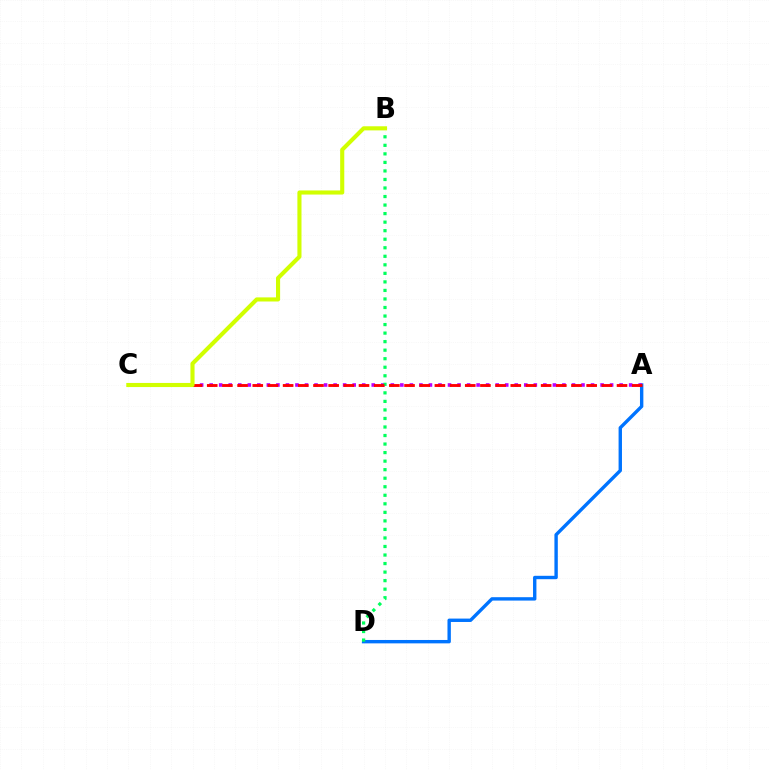{('A', 'D'): [{'color': '#0074ff', 'line_style': 'solid', 'thickness': 2.44}], ('A', 'C'): [{'color': '#b900ff', 'line_style': 'dotted', 'thickness': 2.59}, {'color': '#ff0000', 'line_style': 'dashed', 'thickness': 2.06}], ('B', 'D'): [{'color': '#00ff5c', 'line_style': 'dotted', 'thickness': 2.32}], ('B', 'C'): [{'color': '#d1ff00', 'line_style': 'solid', 'thickness': 2.96}]}